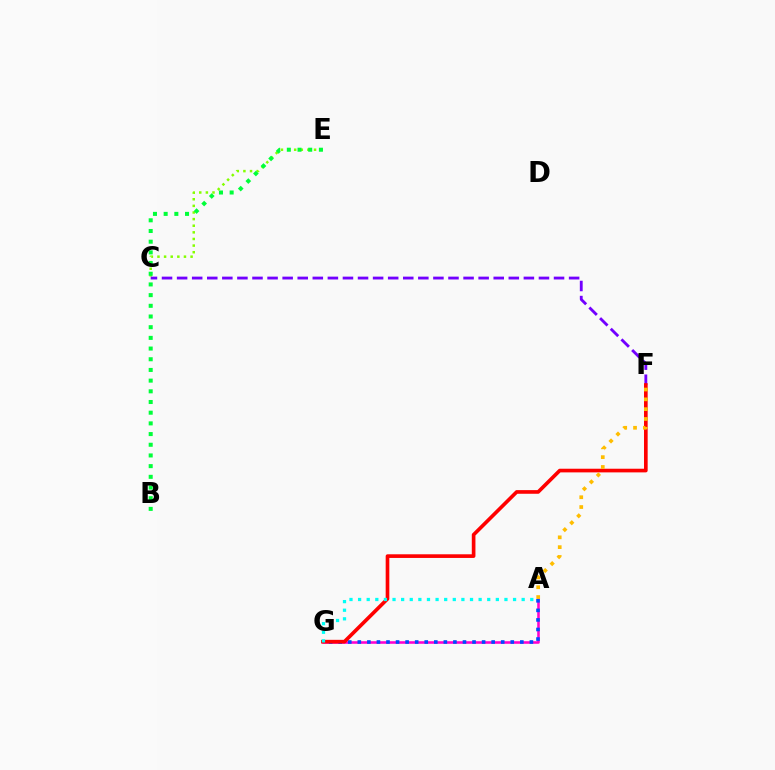{('A', 'G'): [{'color': '#ff00cf', 'line_style': 'solid', 'thickness': 1.85}, {'color': '#004bff', 'line_style': 'dotted', 'thickness': 2.6}, {'color': '#00fff6', 'line_style': 'dotted', 'thickness': 2.34}], ('C', 'E'): [{'color': '#84ff00', 'line_style': 'dotted', 'thickness': 1.8}], ('B', 'E'): [{'color': '#00ff39', 'line_style': 'dotted', 'thickness': 2.9}], ('C', 'F'): [{'color': '#7200ff', 'line_style': 'dashed', 'thickness': 2.05}], ('F', 'G'): [{'color': '#ff0000', 'line_style': 'solid', 'thickness': 2.63}], ('A', 'F'): [{'color': '#ffbd00', 'line_style': 'dotted', 'thickness': 2.67}]}